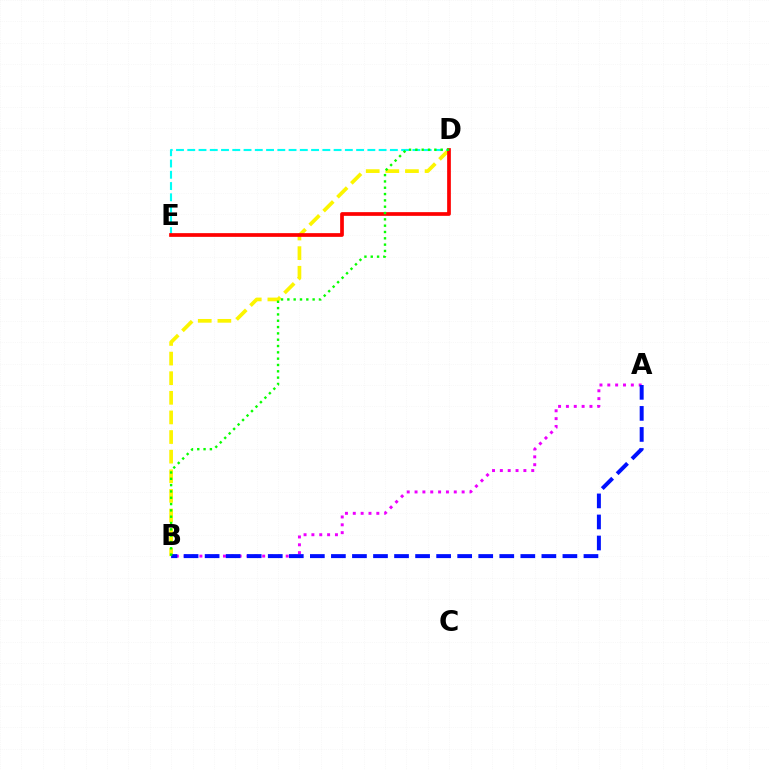{('B', 'D'): [{'color': '#fcf500', 'line_style': 'dashed', 'thickness': 2.67}, {'color': '#08ff00', 'line_style': 'dotted', 'thickness': 1.72}], ('A', 'B'): [{'color': '#ee00ff', 'line_style': 'dotted', 'thickness': 2.13}, {'color': '#0010ff', 'line_style': 'dashed', 'thickness': 2.86}], ('D', 'E'): [{'color': '#00fff6', 'line_style': 'dashed', 'thickness': 1.53}, {'color': '#ff0000', 'line_style': 'solid', 'thickness': 2.67}]}